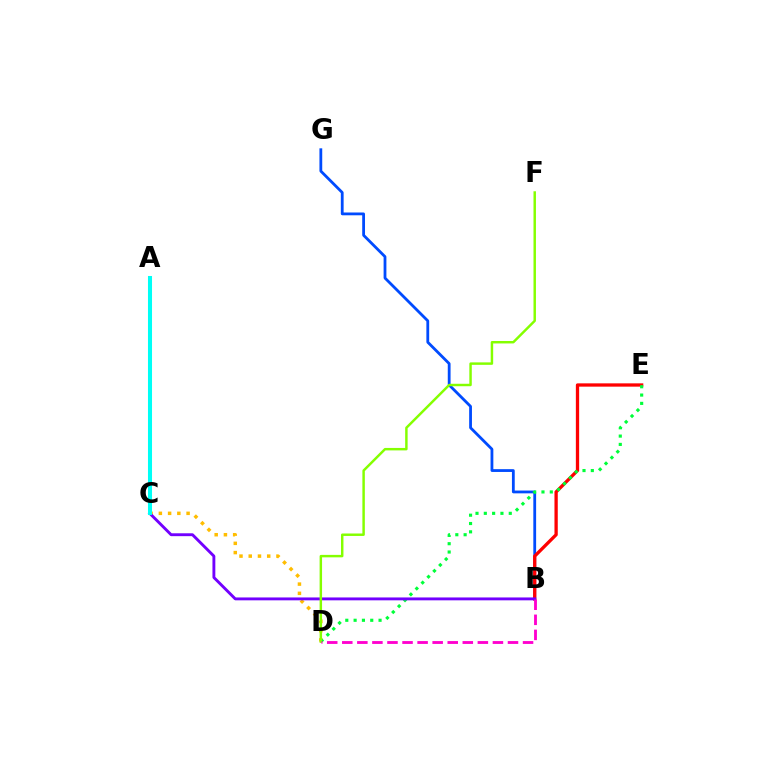{('C', 'D'): [{'color': '#ffbd00', 'line_style': 'dotted', 'thickness': 2.51}], ('B', 'G'): [{'color': '#004bff', 'line_style': 'solid', 'thickness': 2.01}], ('B', 'E'): [{'color': '#ff0000', 'line_style': 'solid', 'thickness': 2.37}], ('D', 'E'): [{'color': '#00ff39', 'line_style': 'dotted', 'thickness': 2.26}], ('B', 'C'): [{'color': '#7200ff', 'line_style': 'solid', 'thickness': 2.07}], ('D', 'F'): [{'color': '#84ff00', 'line_style': 'solid', 'thickness': 1.77}], ('B', 'D'): [{'color': '#ff00cf', 'line_style': 'dashed', 'thickness': 2.05}], ('A', 'C'): [{'color': '#00fff6', 'line_style': 'solid', 'thickness': 2.91}]}